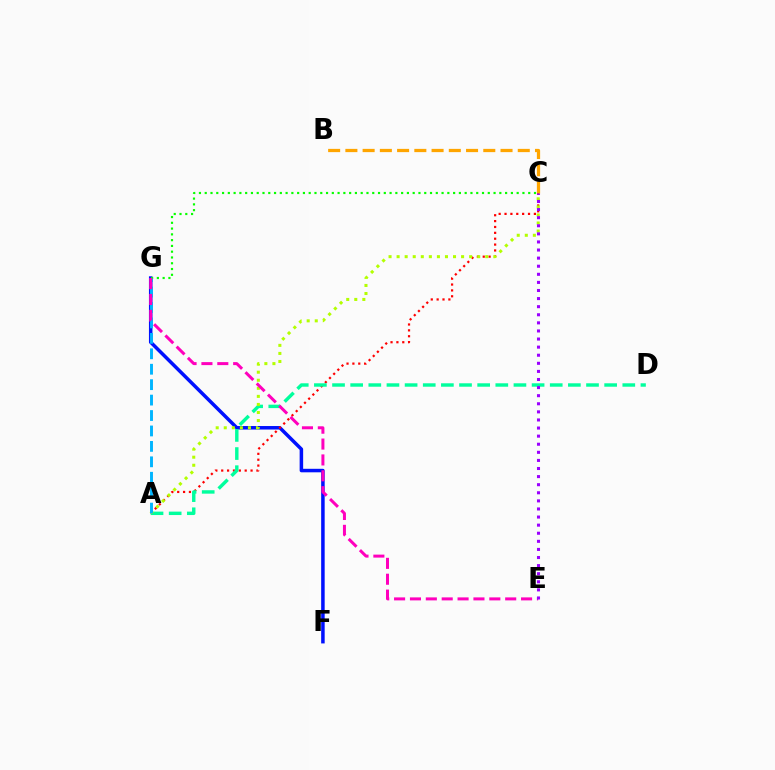{('F', 'G'): [{'color': '#0010ff', 'line_style': 'solid', 'thickness': 2.53}], ('A', 'C'): [{'color': '#ff0000', 'line_style': 'dotted', 'thickness': 1.59}, {'color': '#b3ff00', 'line_style': 'dotted', 'thickness': 2.19}], ('A', 'D'): [{'color': '#00ff9d', 'line_style': 'dashed', 'thickness': 2.46}], ('C', 'G'): [{'color': '#08ff00', 'line_style': 'dotted', 'thickness': 1.57}], ('A', 'G'): [{'color': '#00b5ff', 'line_style': 'dashed', 'thickness': 2.1}], ('E', 'G'): [{'color': '#ff00bd', 'line_style': 'dashed', 'thickness': 2.16}], ('B', 'C'): [{'color': '#ffa500', 'line_style': 'dashed', 'thickness': 2.34}], ('C', 'E'): [{'color': '#9b00ff', 'line_style': 'dotted', 'thickness': 2.2}]}